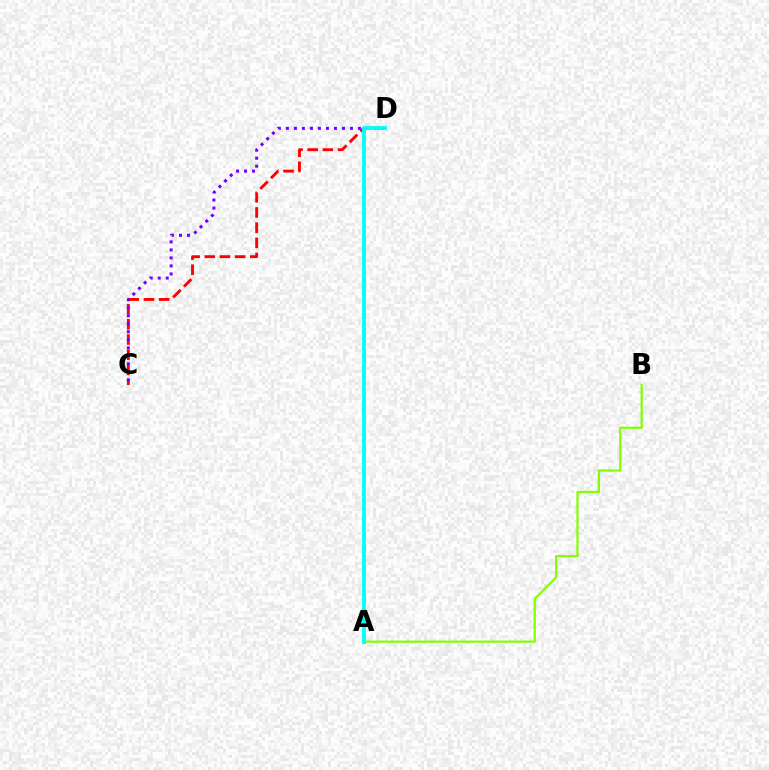{('C', 'D'): [{'color': '#ff0000', 'line_style': 'dashed', 'thickness': 2.06}, {'color': '#7200ff', 'line_style': 'dotted', 'thickness': 2.18}], ('A', 'B'): [{'color': '#84ff00', 'line_style': 'solid', 'thickness': 1.61}], ('A', 'D'): [{'color': '#00fff6', 'line_style': 'solid', 'thickness': 2.74}]}